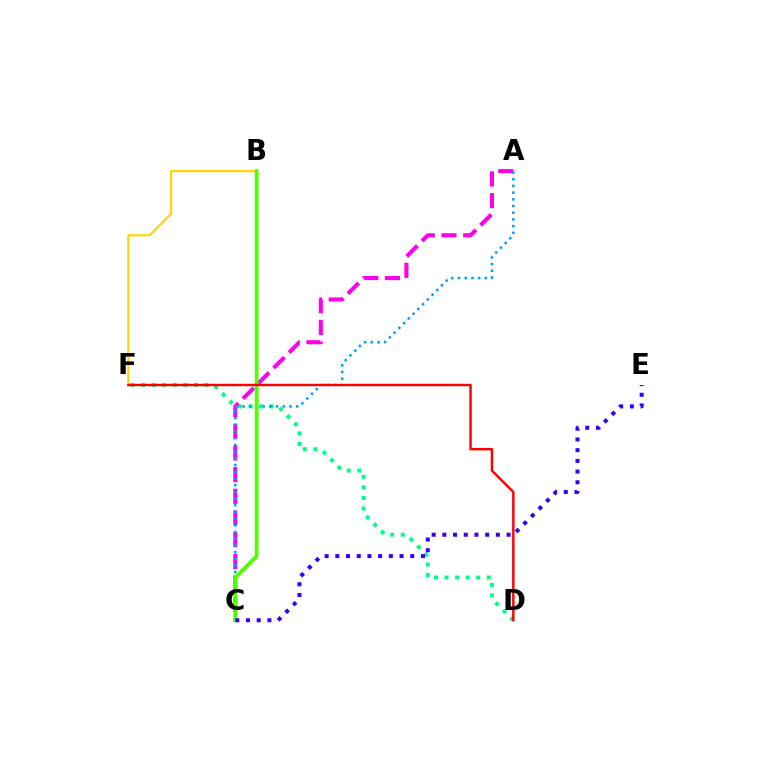{('D', 'F'): [{'color': '#00ff86', 'line_style': 'dotted', 'thickness': 2.87}, {'color': '#ff0000', 'line_style': 'solid', 'thickness': 1.76}], ('A', 'C'): [{'color': '#ff00ed', 'line_style': 'dashed', 'thickness': 2.95}, {'color': '#009eff', 'line_style': 'dotted', 'thickness': 1.82}], ('B', 'F'): [{'color': '#ffd500', 'line_style': 'solid', 'thickness': 1.55}], ('B', 'C'): [{'color': '#4fff00', 'line_style': 'solid', 'thickness': 2.72}], ('C', 'E'): [{'color': '#3700ff', 'line_style': 'dotted', 'thickness': 2.91}]}